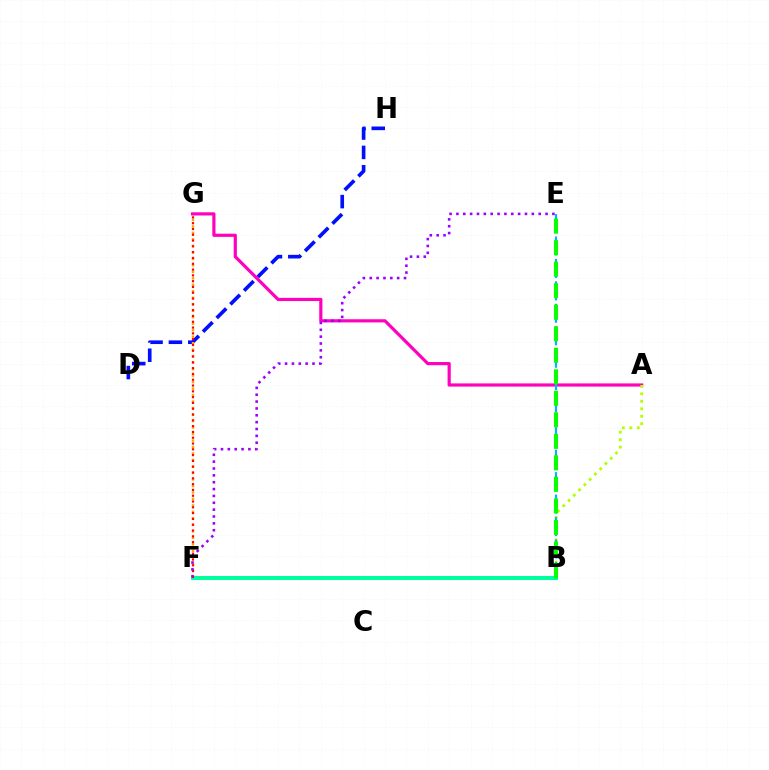{('D', 'H'): [{'color': '#0010ff', 'line_style': 'dashed', 'thickness': 2.63}], ('F', 'G'): [{'color': '#ffa500', 'line_style': 'dotted', 'thickness': 1.76}, {'color': '#ff0000', 'line_style': 'dotted', 'thickness': 1.58}], ('A', 'G'): [{'color': '#ff00bd', 'line_style': 'solid', 'thickness': 2.29}], ('B', 'F'): [{'color': '#00ff9d', 'line_style': 'solid', 'thickness': 2.89}], ('A', 'B'): [{'color': '#b3ff00', 'line_style': 'dotted', 'thickness': 2.03}], ('B', 'E'): [{'color': '#00b5ff', 'line_style': 'dashed', 'thickness': 1.52}, {'color': '#08ff00', 'line_style': 'dashed', 'thickness': 2.92}], ('E', 'F'): [{'color': '#9b00ff', 'line_style': 'dotted', 'thickness': 1.86}]}